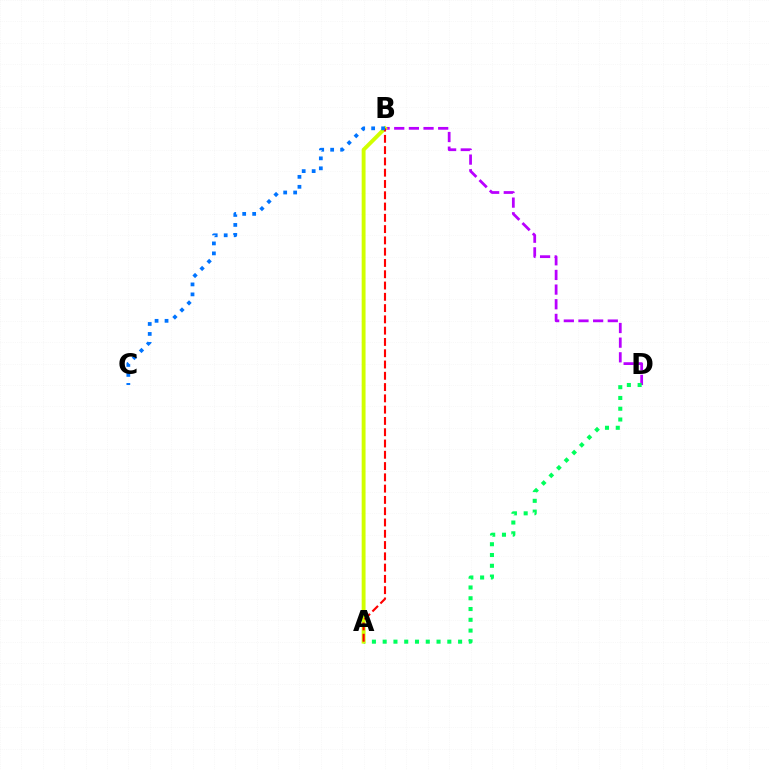{('B', 'D'): [{'color': '#b900ff', 'line_style': 'dashed', 'thickness': 1.99}], ('A', 'D'): [{'color': '#00ff5c', 'line_style': 'dotted', 'thickness': 2.93}], ('A', 'B'): [{'color': '#d1ff00', 'line_style': 'solid', 'thickness': 2.79}, {'color': '#ff0000', 'line_style': 'dashed', 'thickness': 1.53}], ('B', 'C'): [{'color': '#0074ff', 'line_style': 'dotted', 'thickness': 2.71}]}